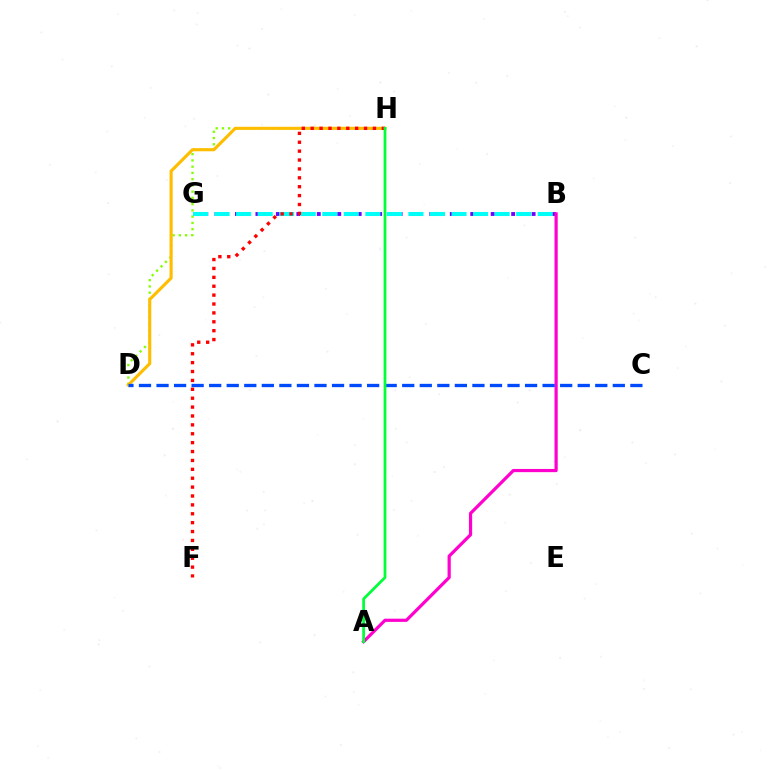{('B', 'G'): [{'color': '#7200ff', 'line_style': 'dotted', 'thickness': 2.78}, {'color': '#00fff6', 'line_style': 'dashed', 'thickness': 2.93}], ('D', 'H'): [{'color': '#84ff00', 'line_style': 'dotted', 'thickness': 1.7}, {'color': '#ffbd00', 'line_style': 'solid', 'thickness': 2.24}], ('A', 'B'): [{'color': '#ff00cf', 'line_style': 'solid', 'thickness': 2.3}], ('C', 'D'): [{'color': '#004bff', 'line_style': 'dashed', 'thickness': 2.38}], ('F', 'H'): [{'color': '#ff0000', 'line_style': 'dotted', 'thickness': 2.42}], ('A', 'H'): [{'color': '#00ff39', 'line_style': 'solid', 'thickness': 1.99}]}